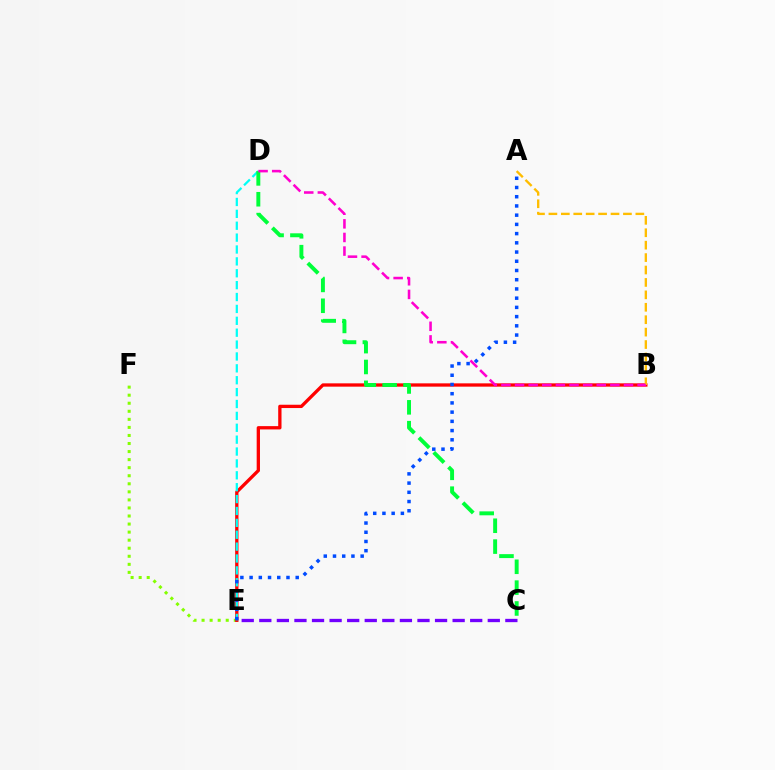{('E', 'F'): [{'color': '#84ff00', 'line_style': 'dotted', 'thickness': 2.19}], ('B', 'E'): [{'color': '#ff0000', 'line_style': 'solid', 'thickness': 2.38}], ('D', 'E'): [{'color': '#00fff6', 'line_style': 'dashed', 'thickness': 1.61}], ('A', 'E'): [{'color': '#004bff', 'line_style': 'dotted', 'thickness': 2.51}], ('C', 'D'): [{'color': '#00ff39', 'line_style': 'dashed', 'thickness': 2.83}], ('A', 'B'): [{'color': '#ffbd00', 'line_style': 'dashed', 'thickness': 1.69}], ('C', 'E'): [{'color': '#7200ff', 'line_style': 'dashed', 'thickness': 2.39}], ('B', 'D'): [{'color': '#ff00cf', 'line_style': 'dashed', 'thickness': 1.85}]}